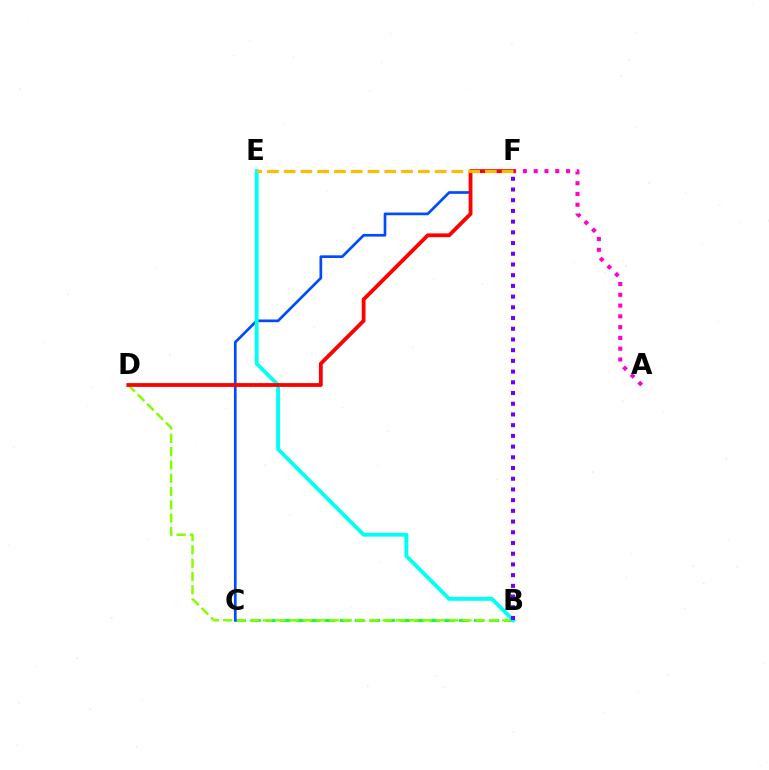{('B', 'C'): [{'color': '#00ff39', 'line_style': 'dashed', 'thickness': 2.02}], ('B', 'D'): [{'color': '#84ff00', 'line_style': 'dashed', 'thickness': 1.81}], ('C', 'F'): [{'color': '#004bff', 'line_style': 'solid', 'thickness': 1.94}], ('B', 'E'): [{'color': '#00fff6', 'line_style': 'solid', 'thickness': 2.77}], ('A', 'F'): [{'color': '#ff00cf', 'line_style': 'dotted', 'thickness': 2.93}], ('D', 'F'): [{'color': '#ff0000', 'line_style': 'solid', 'thickness': 2.73}], ('E', 'F'): [{'color': '#ffbd00', 'line_style': 'dashed', 'thickness': 2.28}], ('B', 'F'): [{'color': '#7200ff', 'line_style': 'dotted', 'thickness': 2.91}]}